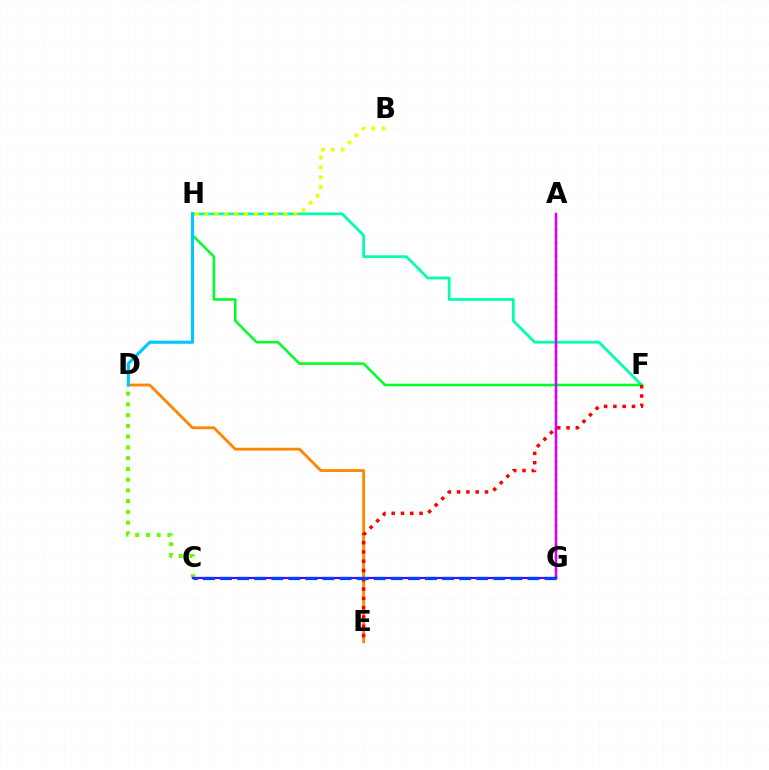{('D', 'E'): [{'color': '#ff8800', 'line_style': 'solid', 'thickness': 2.05}], ('F', 'H'): [{'color': '#00ffaf', 'line_style': 'solid', 'thickness': 1.99}, {'color': '#00ff27', 'line_style': 'solid', 'thickness': 1.84}], ('A', 'G'): [{'color': '#ff00a0', 'line_style': 'dotted', 'thickness': 1.74}, {'color': '#d600ff', 'line_style': 'solid', 'thickness': 1.79}], ('E', 'F'): [{'color': '#ff0000', 'line_style': 'dotted', 'thickness': 2.52}], ('B', 'H'): [{'color': '#eeff00', 'line_style': 'dotted', 'thickness': 2.68}], ('D', 'H'): [{'color': '#00c7ff', 'line_style': 'solid', 'thickness': 2.25}], ('C', 'D'): [{'color': '#66ff00', 'line_style': 'dotted', 'thickness': 2.92}], ('C', 'G'): [{'color': '#4f00ff', 'line_style': 'solid', 'thickness': 1.56}, {'color': '#003fff', 'line_style': 'dashed', 'thickness': 2.32}]}